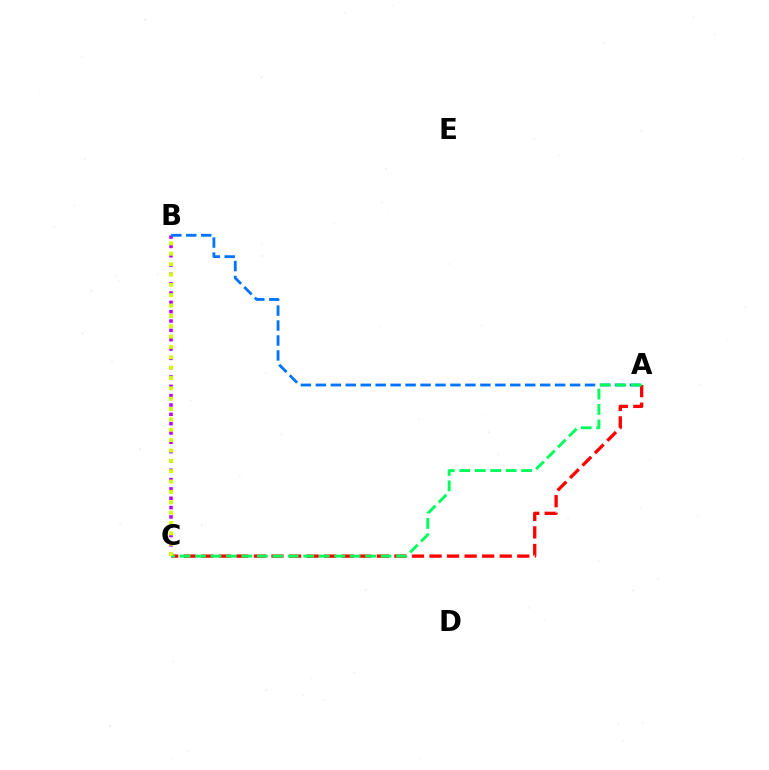{('B', 'C'): [{'color': '#b900ff', 'line_style': 'dotted', 'thickness': 2.53}, {'color': '#d1ff00', 'line_style': 'dotted', 'thickness': 2.81}], ('A', 'B'): [{'color': '#0074ff', 'line_style': 'dashed', 'thickness': 2.03}], ('A', 'C'): [{'color': '#ff0000', 'line_style': 'dashed', 'thickness': 2.38}, {'color': '#00ff5c', 'line_style': 'dashed', 'thickness': 2.1}]}